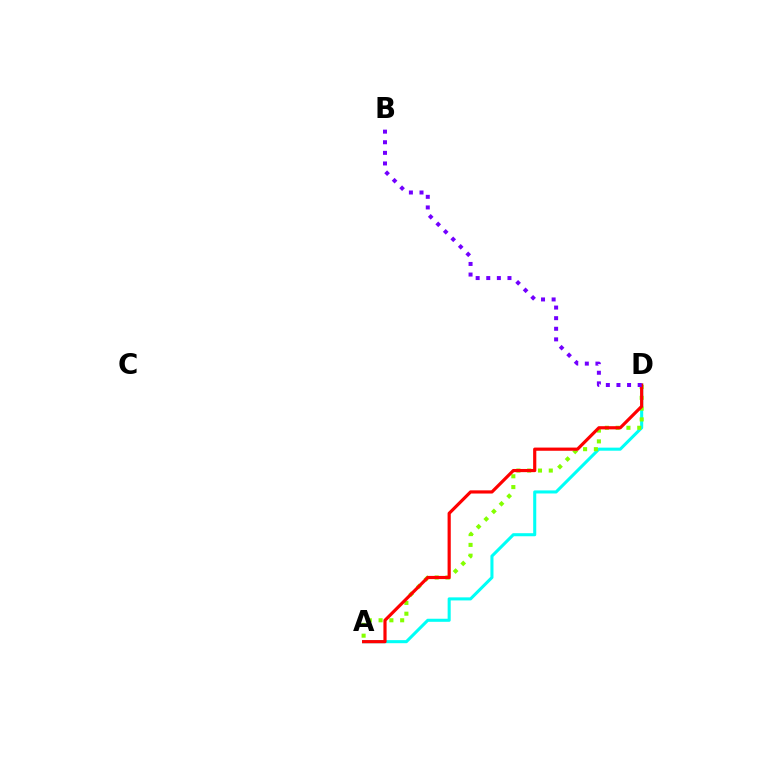{('A', 'D'): [{'color': '#00fff6', 'line_style': 'solid', 'thickness': 2.2}, {'color': '#84ff00', 'line_style': 'dotted', 'thickness': 2.93}, {'color': '#ff0000', 'line_style': 'solid', 'thickness': 2.29}], ('B', 'D'): [{'color': '#7200ff', 'line_style': 'dotted', 'thickness': 2.88}]}